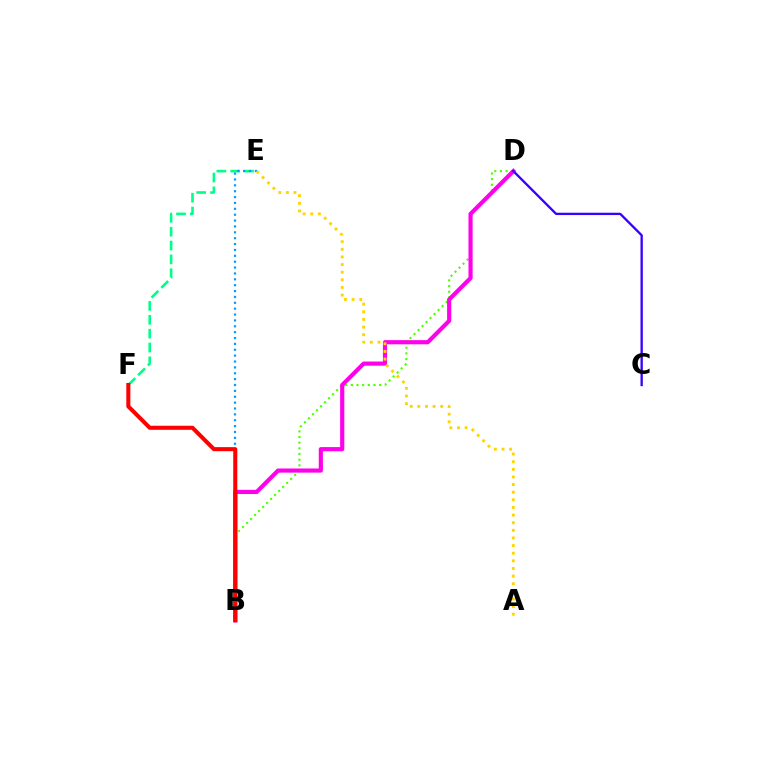{('E', 'F'): [{'color': '#00ff86', 'line_style': 'dashed', 'thickness': 1.88}], ('B', 'D'): [{'color': '#4fff00', 'line_style': 'dotted', 'thickness': 1.54}, {'color': '#ff00ed', 'line_style': 'solid', 'thickness': 3.0}], ('B', 'E'): [{'color': '#009eff', 'line_style': 'dotted', 'thickness': 1.6}], ('A', 'E'): [{'color': '#ffd500', 'line_style': 'dotted', 'thickness': 2.07}], ('B', 'F'): [{'color': '#ff0000', 'line_style': 'solid', 'thickness': 2.92}], ('C', 'D'): [{'color': '#3700ff', 'line_style': 'solid', 'thickness': 1.67}]}